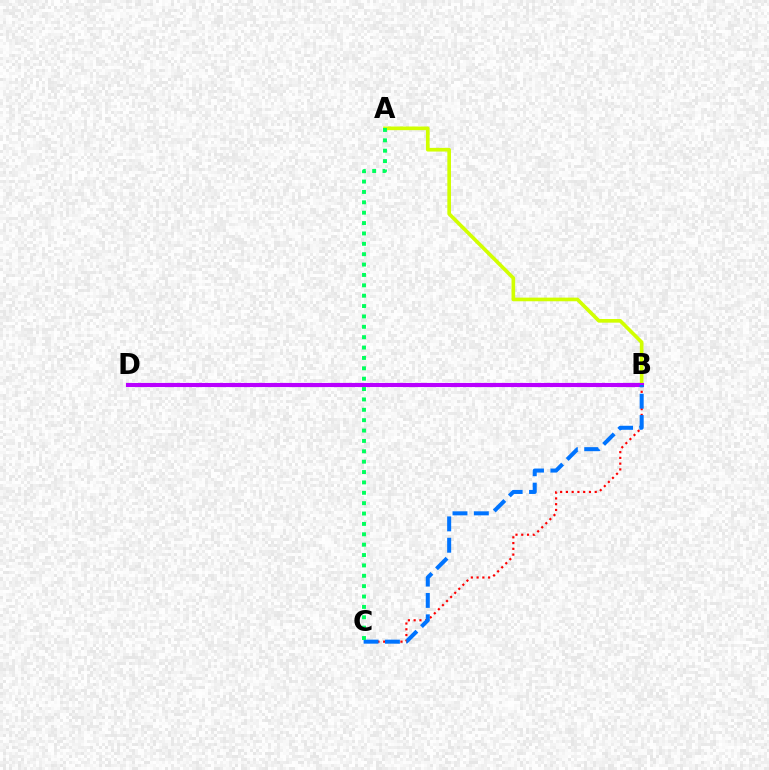{('B', 'C'): [{'color': '#ff0000', 'line_style': 'dotted', 'thickness': 1.57}, {'color': '#0074ff', 'line_style': 'dashed', 'thickness': 2.9}], ('A', 'B'): [{'color': '#d1ff00', 'line_style': 'solid', 'thickness': 2.63}], ('B', 'D'): [{'color': '#b900ff', 'line_style': 'solid', 'thickness': 2.95}], ('A', 'C'): [{'color': '#00ff5c', 'line_style': 'dotted', 'thickness': 2.82}]}